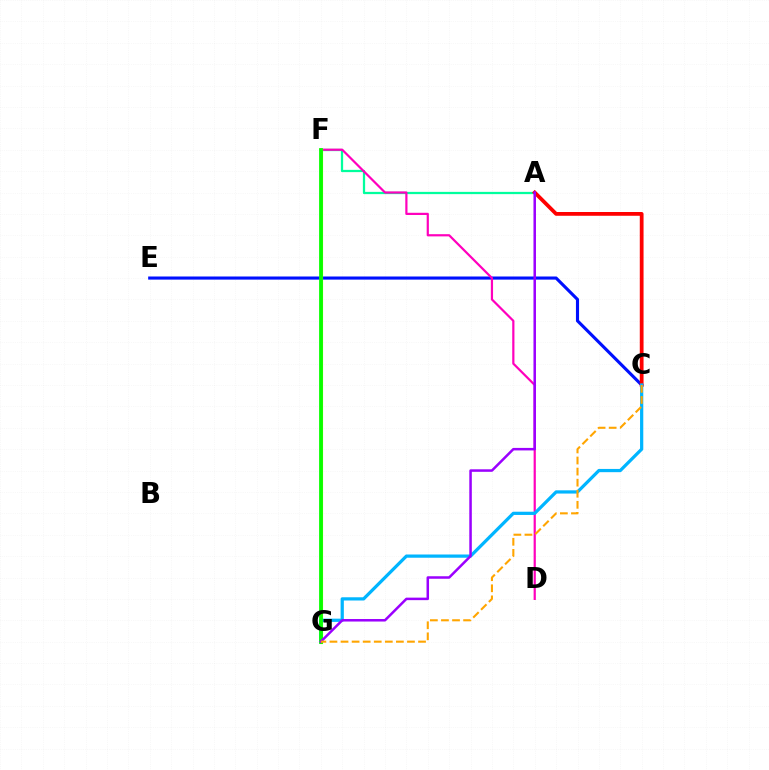{('C', 'E'): [{'color': '#0010ff', 'line_style': 'solid', 'thickness': 2.24}], ('A', 'F'): [{'color': '#00ff9d', 'line_style': 'solid', 'thickness': 1.63}], ('D', 'F'): [{'color': '#ff00bd', 'line_style': 'solid', 'thickness': 1.59}], ('A', 'C'): [{'color': '#ff0000', 'line_style': 'solid', 'thickness': 2.71}], ('F', 'G'): [{'color': '#b3ff00', 'line_style': 'solid', 'thickness': 2.27}, {'color': '#08ff00', 'line_style': 'solid', 'thickness': 2.73}], ('C', 'G'): [{'color': '#00b5ff', 'line_style': 'solid', 'thickness': 2.33}, {'color': '#ffa500', 'line_style': 'dashed', 'thickness': 1.5}], ('A', 'G'): [{'color': '#9b00ff', 'line_style': 'solid', 'thickness': 1.81}]}